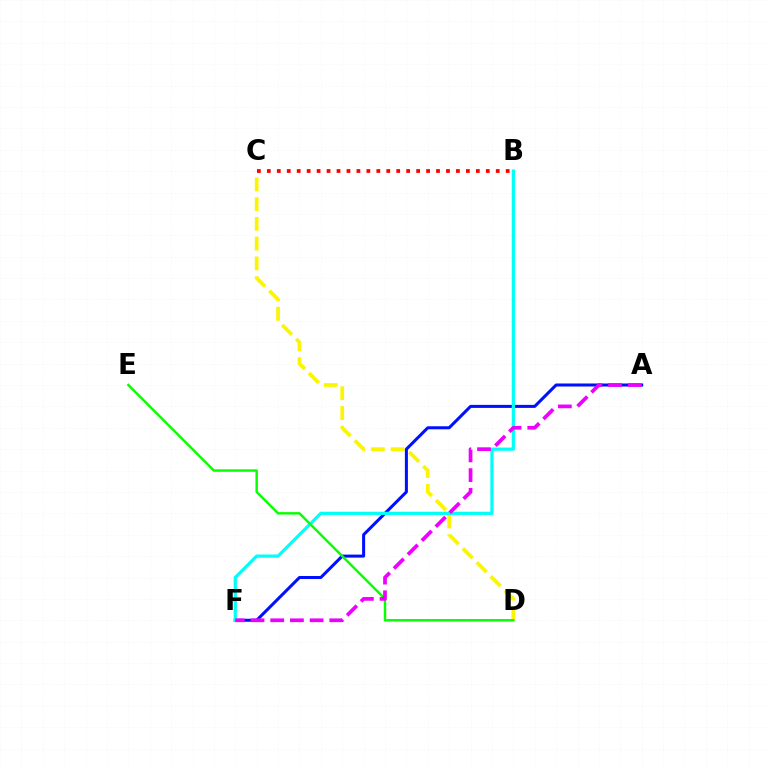{('C', 'D'): [{'color': '#fcf500', 'line_style': 'dashed', 'thickness': 2.68}], ('A', 'F'): [{'color': '#0010ff', 'line_style': 'solid', 'thickness': 2.18}, {'color': '#ee00ff', 'line_style': 'dashed', 'thickness': 2.68}], ('B', 'F'): [{'color': '#00fff6', 'line_style': 'solid', 'thickness': 2.32}], ('B', 'C'): [{'color': '#ff0000', 'line_style': 'dotted', 'thickness': 2.7}], ('D', 'E'): [{'color': '#08ff00', 'line_style': 'solid', 'thickness': 1.76}]}